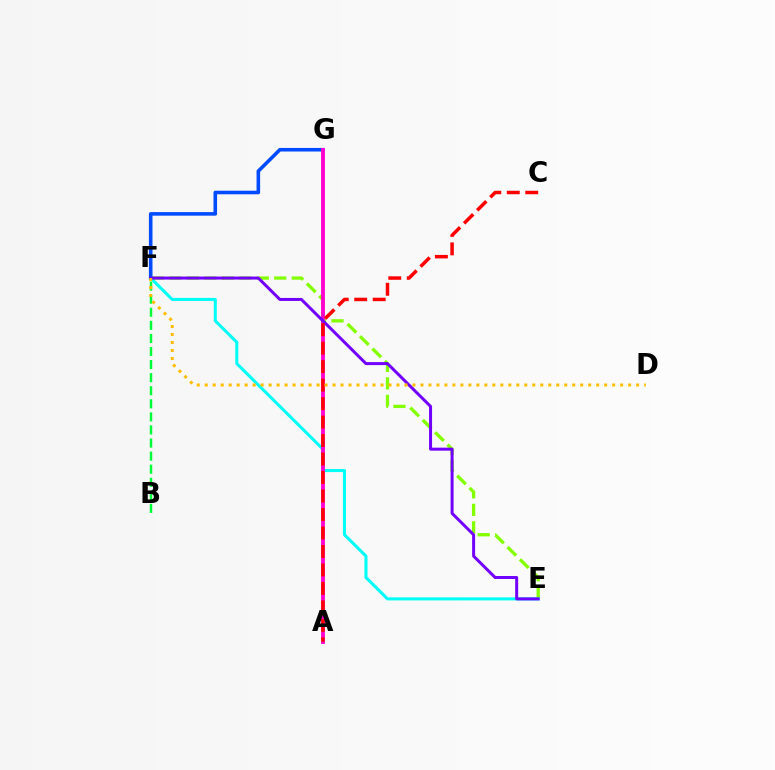{('E', 'F'): [{'color': '#84ff00', 'line_style': 'dashed', 'thickness': 2.38}, {'color': '#00fff6', 'line_style': 'solid', 'thickness': 2.2}, {'color': '#7200ff', 'line_style': 'solid', 'thickness': 2.16}], ('B', 'F'): [{'color': '#00ff39', 'line_style': 'dashed', 'thickness': 1.78}], ('F', 'G'): [{'color': '#004bff', 'line_style': 'solid', 'thickness': 2.58}], ('A', 'G'): [{'color': '#ff00cf', 'line_style': 'solid', 'thickness': 2.77}], ('A', 'C'): [{'color': '#ff0000', 'line_style': 'dashed', 'thickness': 2.51}], ('D', 'F'): [{'color': '#ffbd00', 'line_style': 'dotted', 'thickness': 2.17}]}